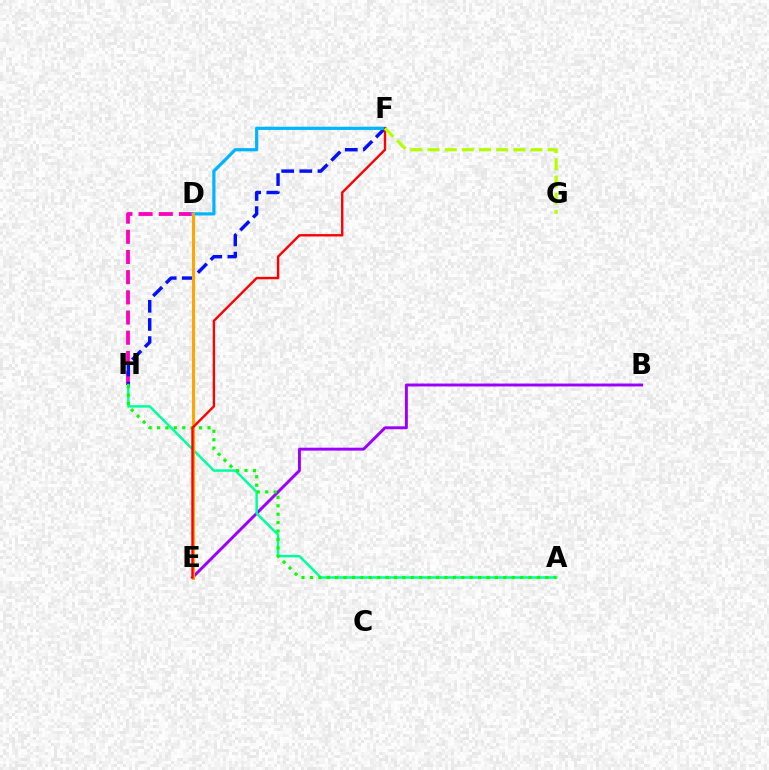{('D', 'H'): [{'color': '#ff00bd', 'line_style': 'dashed', 'thickness': 2.74}], ('F', 'H'): [{'color': '#0010ff', 'line_style': 'dashed', 'thickness': 2.46}], ('D', 'F'): [{'color': '#00b5ff', 'line_style': 'solid', 'thickness': 2.31}], ('B', 'E'): [{'color': '#9b00ff', 'line_style': 'solid', 'thickness': 2.1}], ('A', 'H'): [{'color': '#00ff9d', 'line_style': 'solid', 'thickness': 1.78}, {'color': '#08ff00', 'line_style': 'dotted', 'thickness': 2.28}], ('D', 'E'): [{'color': '#ffa500', 'line_style': 'solid', 'thickness': 2.21}], ('E', 'F'): [{'color': '#ff0000', 'line_style': 'solid', 'thickness': 1.72}], ('F', 'G'): [{'color': '#b3ff00', 'line_style': 'dashed', 'thickness': 2.33}]}